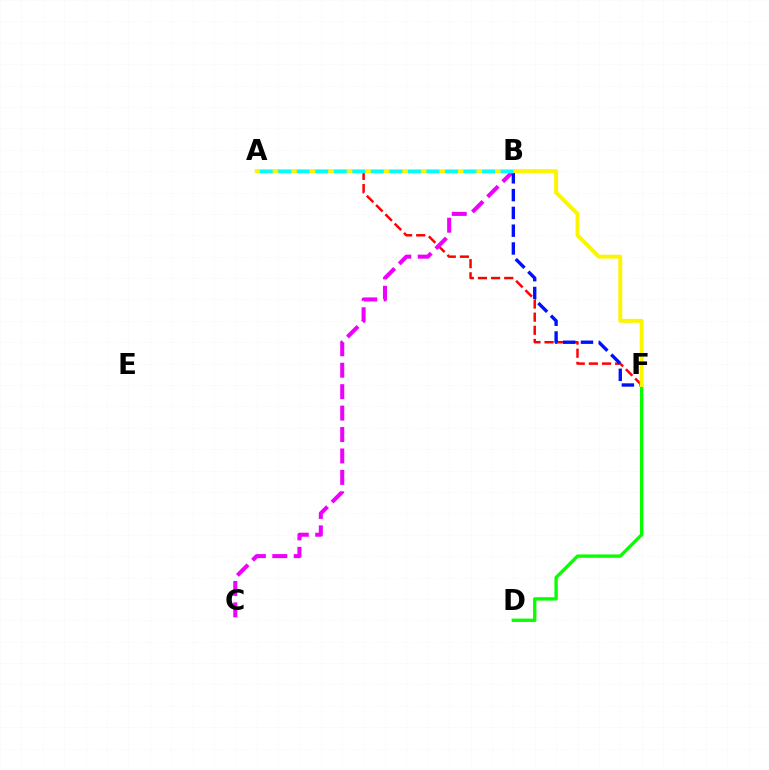{('A', 'F'): [{'color': '#ff0000', 'line_style': 'dashed', 'thickness': 1.79}, {'color': '#fcf500', 'line_style': 'solid', 'thickness': 2.84}], ('D', 'F'): [{'color': '#08ff00', 'line_style': 'solid', 'thickness': 2.42}], ('B', 'C'): [{'color': '#ee00ff', 'line_style': 'dashed', 'thickness': 2.91}], ('B', 'F'): [{'color': '#0010ff', 'line_style': 'dashed', 'thickness': 2.42}], ('A', 'B'): [{'color': '#00fff6', 'line_style': 'dashed', 'thickness': 2.52}]}